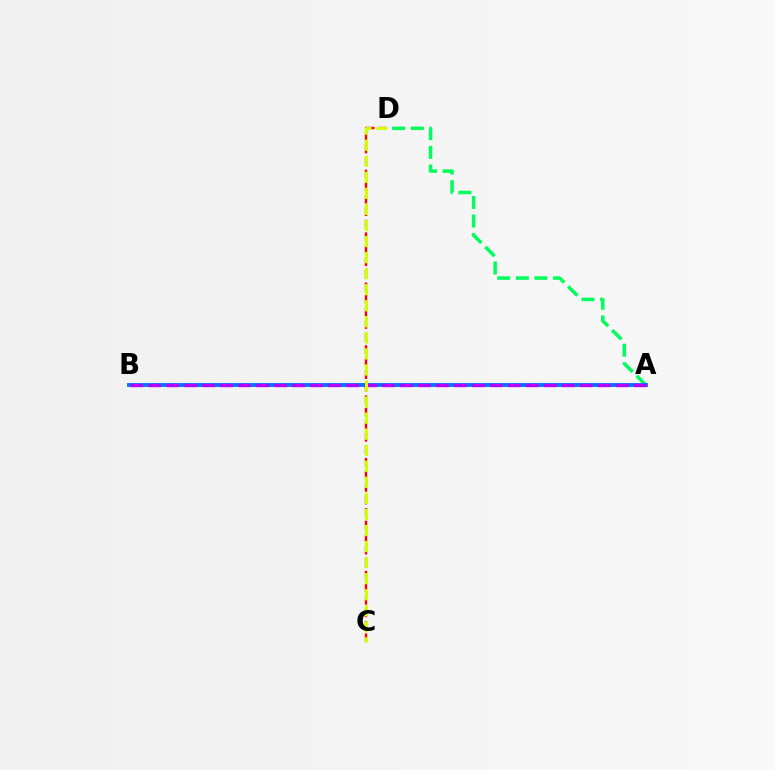{('C', 'D'): [{'color': '#ff0000', 'line_style': 'dashed', 'thickness': 1.7}, {'color': '#d1ff00', 'line_style': 'dashed', 'thickness': 2.18}], ('A', 'D'): [{'color': '#00ff5c', 'line_style': 'dashed', 'thickness': 2.53}], ('A', 'B'): [{'color': '#0074ff', 'line_style': 'solid', 'thickness': 2.78}, {'color': '#b900ff', 'line_style': 'dashed', 'thickness': 2.44}]}